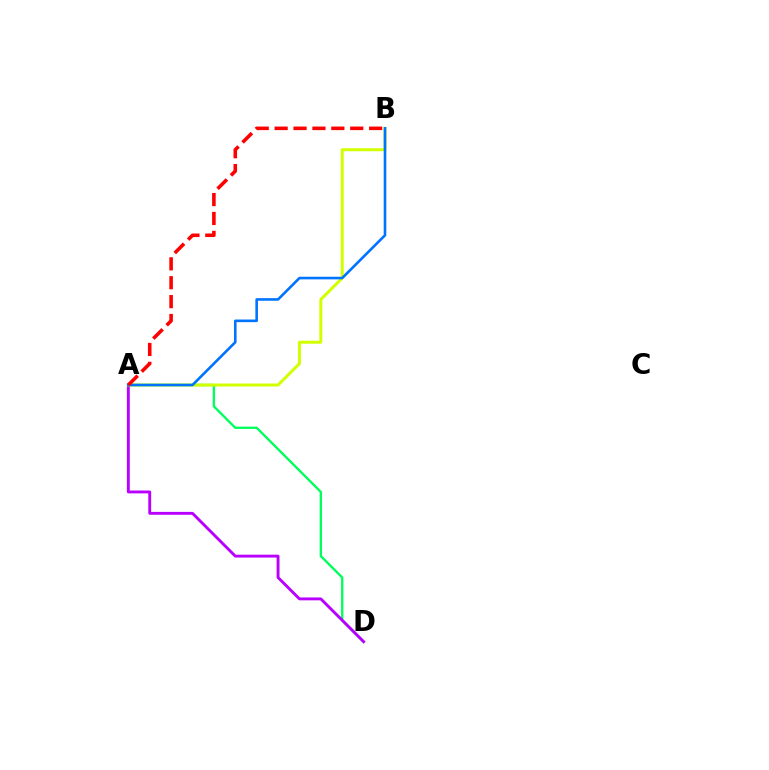{('A', 'D'): [{'color': '#00ff5c', 'line_style': 'solid', 'thickness': 1.68}, {'color': '#b900ff', 'line_style': 'solid', 'thickness': 2.08}], ('A', 'B'): [{'color': '#d1ff00', 'line_style': 'solid', 'thickness': 2.15}, {'color': '#0074ff', 'line_style': 'solid', 'thickness': 1.88}, {'color': '#ff0000', 'line_style': 'dashed', 'thickness': 2.57}]}